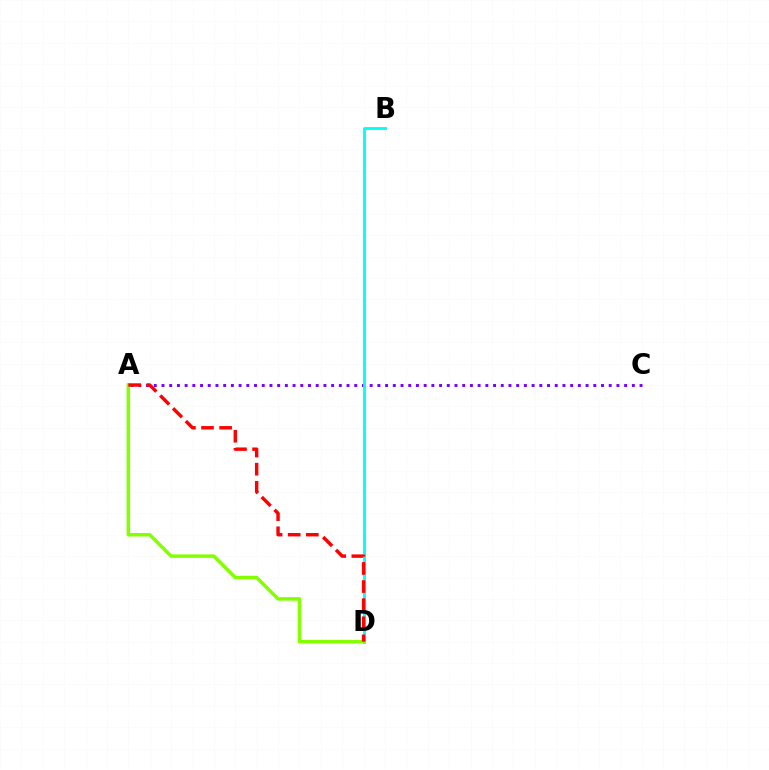{('A', 'C'): [{'color': '#7200ff', 'line_style': 'dotted', 'thickness': 2.09}], ('B', 'D'): [{'color': '#00fff6', 'line_style': 'solid', 'thickness': 2.07}], ('A', 'D'): [{'color': '#84ff00', 'line_style': 'solid', 'thickness': 2.52}, {'color': '#ff0000', 'line_style': 'dashed', 'thickness': 2.46}]}